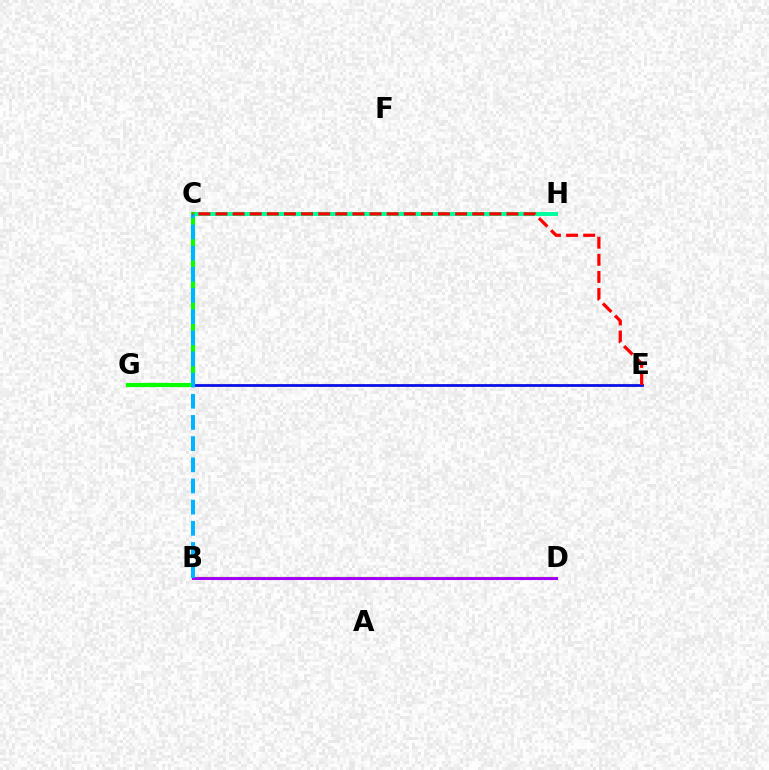{('E', 'G'): [{'color': '#ffa500', 'line_style': 'solid', 'thickness': 2.06}, {'color': '#0010ff', 'line_style': 'solid', 'thickness': 1.92}], ('B', 'D'): [{'color': '#ff00bd', 'line_style': 'solid', 'thickness': 2.23}, {'color': '#b3ff00', 'line_style': 'dashed', 'thickness': 1.67}, {'color': '#9b00ff', 'line_style': 'solid', 'thickness': 2.03}], ('C', 'H'): [{'color': '#00ff9d', 'line_style': 'solid', 'thickness': 2.86}], ('C', 'G'): [{'color': '#08ff00', 'line_style': 'solid', 'thickness': 3.0}], ('B', 'C'): [{'color': '#00b5ff', 'line_style': 'dashed', 'thickness': 2.88}], ('C', 'E'): [{'color': '#ff0000', 'line_style': 'dashed', 'thickness': 2.33}]}